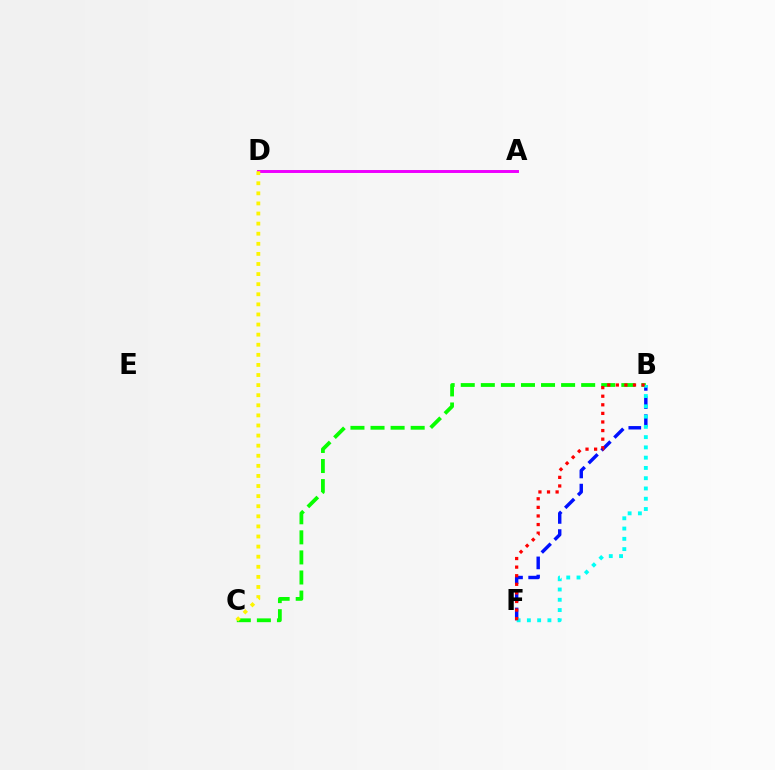{('B', 'F'): [{'color': '#0010ff', 'line_style': 'dashed', 'thickness': 2.46}, {'color': '#00fff6', 'line_style': 'dotted', 'thickness': 2.79}, {'color': '#ff0000', 'line_style': 'dotted', 'thickness': 2.33}], ('B', 'C'): [{'color': '#08ff00', 'line_style': 'dashed', 'thickness': 2.73}], ('A', 'D'): [{'color': '#ee00ff', 'line_style': 'solid', 'thickness': 2.13}], ('C', 'D'): [{'color': '#fcf500', 'line_style': 'dotted', 'thickness': 2.74}]}